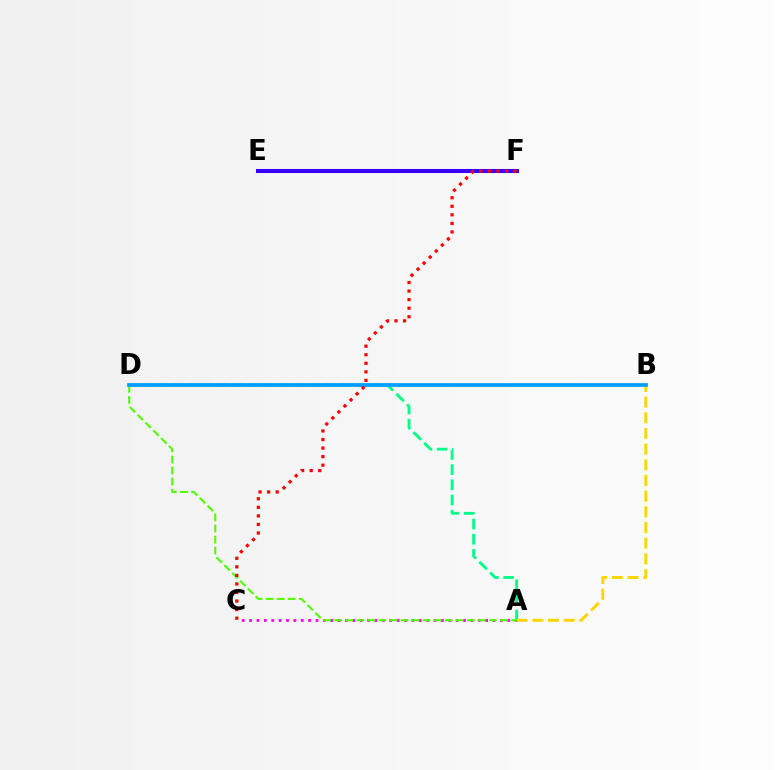{('A', 'C'): [{'color': '#ff00ed', 'line_style': 'dotted', 'thickness': 2.0}], ('E', 'F'): [{'color': '#3700ff', 'line_style': 'solid', 'thickness': 2.92}], ('A', 'D'): [{'color': '#00ff86', 'line_style': 'dashed', 'thickness': 2.06}, {'color': '#4fff00', 'line_style': 'dashed', 'thickness': 1.5}], ('A', 'B'): [{'color': '#ffd500', 'line_style': 'dashed', 'thickness': 2.13}], ('B', 'D'): [{'color': '#009eff', 'line_style': 'solid', 'thickness': 2.68}], ('C', 'F'): [{'color': '#ff0000', 'line_style': 'dotted', 'thickness': 2.33}]}